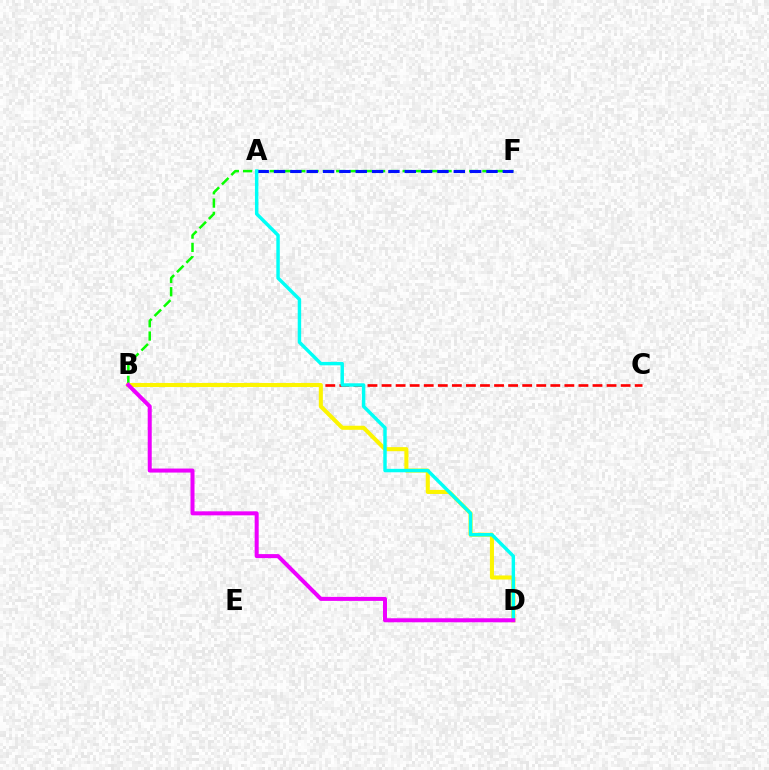{('B', 'C'): [{'color': '#ff0000', 'line_style': 'dashed', 'thickness': 1.91}], ('B', 'F'): [{'color': '#08ff00', 'line_style': 'dashed', 'thickness': 1.81}], ('A', 'F'): [{'color': '#0010ff', 'line_style': 'dashed', 'thickness': 2.22}], ('B', 'D'): [{'color': '#fcf500', 'line_style': 'solid', 'thickness': 2.92}, {'color': '#ee00ff', 'line_style': 'solid', 'thickness': 2.89}], ('A', 'D'): [{'color': '#00fff6', 'line_style': 'solid', 'thickness': 2.47}]}